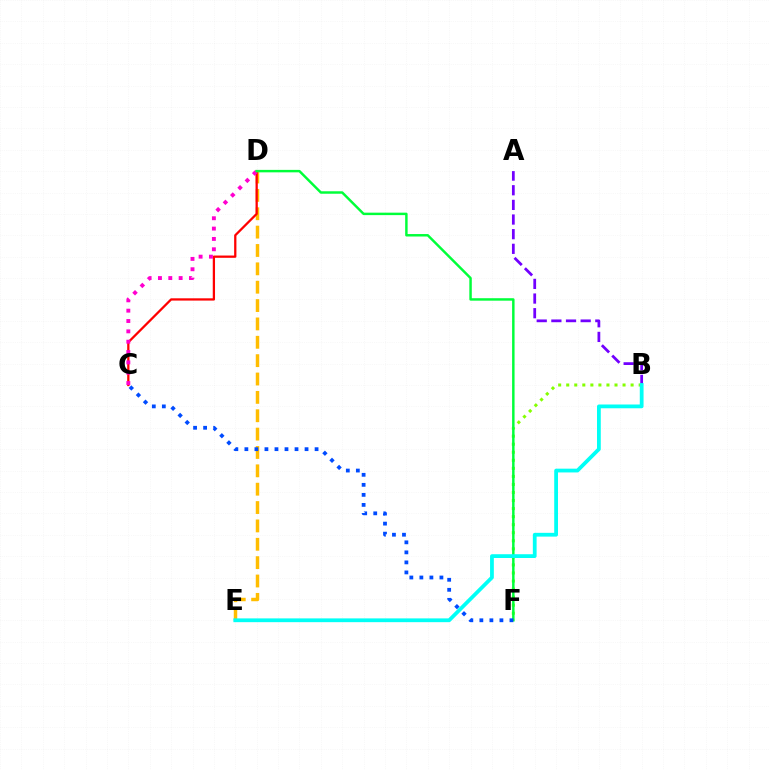{('D', 'E'): [{'color': '#ffbd00', 'line_style': 'dashed', 'thickness': 2.49}], ('C', 'D'): [{'color': '#ff0000', 'line_style': 'solid', 'thickness': 1.64}, {'color': '#ff00cf', 'line_style': 'dotted', 'thickness': 2.81}], ('A', 'B'): [{'color': '#7200ff', 'line_style': 'dashed', 'thickness': 1.99}], ('B', 'F'): [{'color': '#84ff00', 'line_style': 'dotted', 'thickness': 2.19}], ('D', 'F'): [{'color': '#00ff39', 'line_style': 'solid', 'thickness': 1.77}], ('C', 'F'): [{'color': '#004bff', 'line_style': 'dotted', 'thickness': 2.72}], ('B', 'E'): [{'color': '#00fff6', 'line_style': 'solid', 'thickness': 2.72}]}